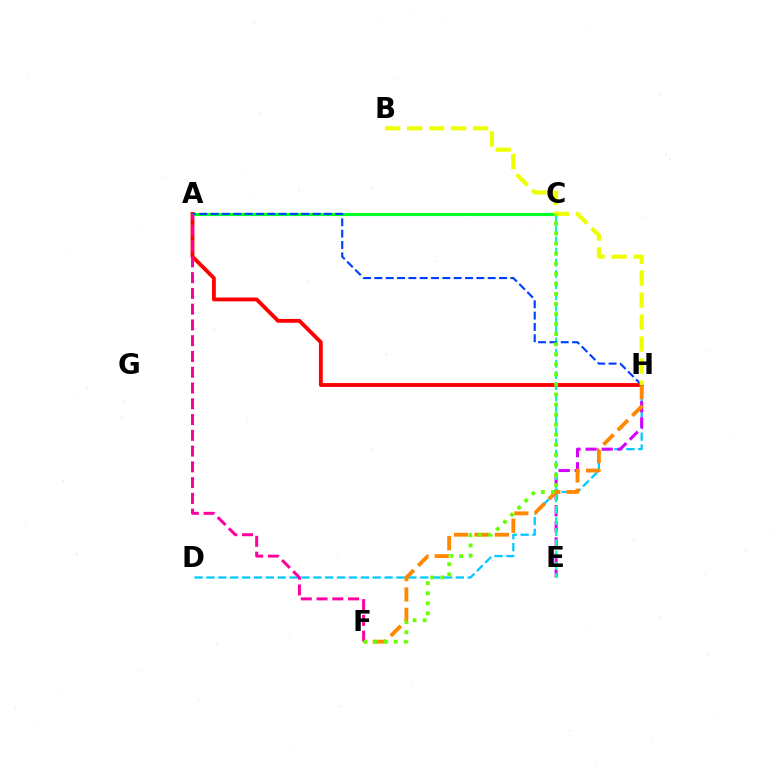{('A', 'H'): [{'color': '#ff0000', 'line_style': 'solid', 'thickness': 2.77}, {'color': '#003fff', 'line_style': 'dashed', 'thickness': 1.54}], ('A', 'C'): [{'color': '#4f00ff', 'line_style': 'dashed', 'thickness': 2.08}, {'color': '#00ff27', 'line_style': 'solid', 'thickness': 2.25}], ('D', 'H'): [{'color': '#00c7ff', 'line_style': 'dashed', 'thickness': 1.61}], ('E', 'H'): [{'color': '#d600ff', 'line_style': 'dashed', 'thickness': 2.19}], ('C', 'E'): [{'color': '#00ffaf', 'line_style': 'dashed', 'thickness': 1.52}], ('F', 'H'): [{'color': '#ff8800', 'line_style': 'dashed', 'thickness': 2.77}], ('A', 'F'): [{'color': '#ff00a0', 'line_style': 'dashed', 'thickness': 2.14}], ('B', 'H'): [{'color': '#eeff00', 'line_style': 'dashed', 'thickness': 2.99}], ('C', 'F'): [{'color': '#66ff00', 'line_style': 'dotted', 'thickness': 2.73}]}